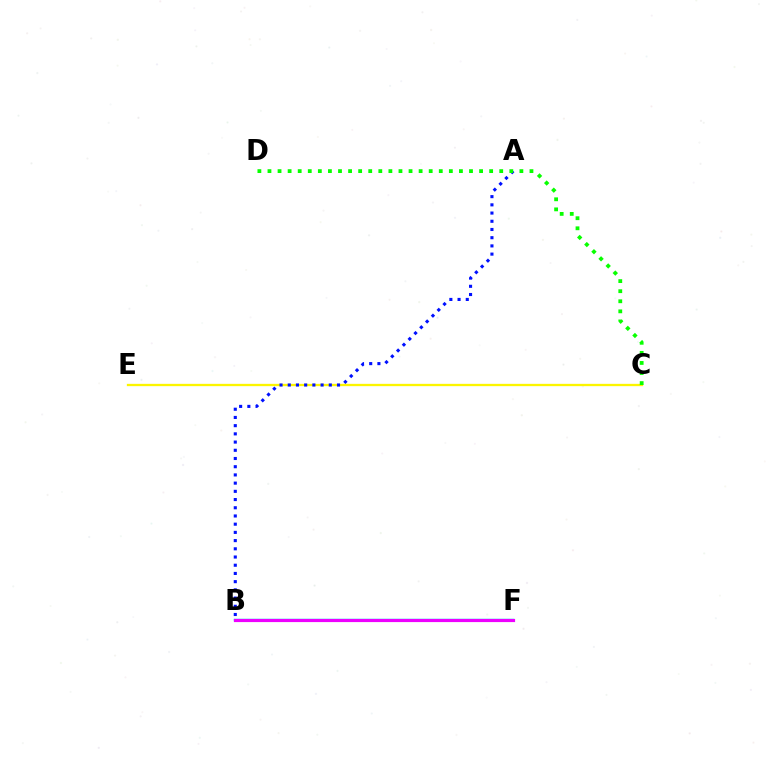{('C', 'E'): [{'color': '#fcf500', 'line_style': 'solid', 'thickness': 1.66}], ('A', 'B'): [{'color': '#0010ff', 'line_style': 'dotted', 'thickness': 2.23}], ('B', 'F'): [{'color': '#00fff6', 'line_style': 'solid', 'thickness': 1.8}, {'color': '#ff0000', 'line_style': 'dotted', 'thickness': 2.1}, {'color': '#ee00ff', 'line_style': 'solid', 'thickness': 2.29}], ('C', 'D'): [{'color': '#08ff00', 'line_style': 'dotted', 'thickness': 2.74}]}